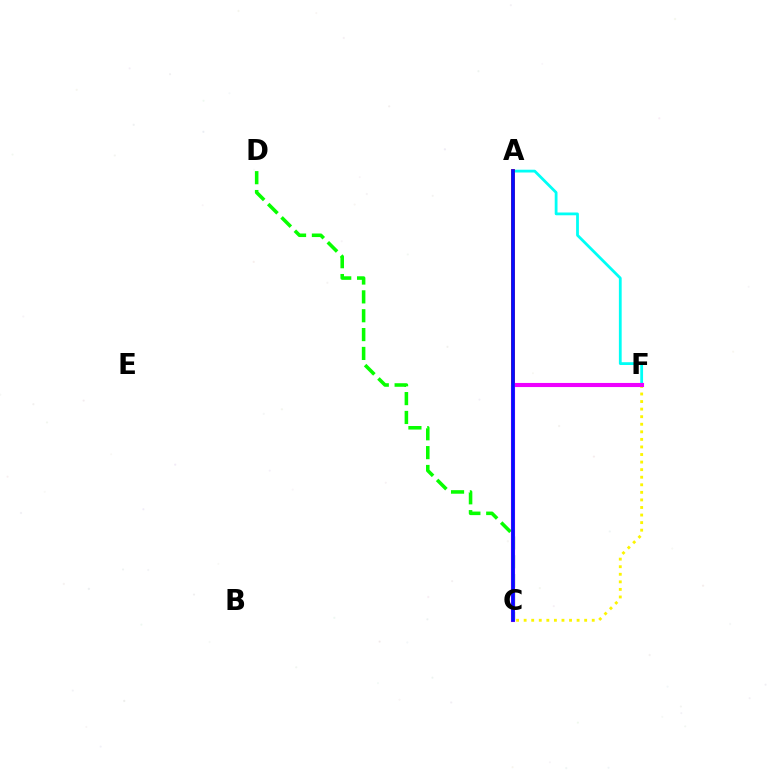{('C', 'F'): [{'color': '#fcf500', 'line_style': 'dotted', 'thickness': 2.06}, {'color': '#ee00ff', 'line_style': 'solid', 'thickness': 2.95}], ('C', 'D'): [{'color': '#08ff00', 'line_style': 'dashed', 'thickness': 2.56}], ('A', 'F'): [{'color': '#00fff6', 'line_style': 'solid', 'thickness': 2.0}], ('A', 'C'): [{'color': '#ff0000', 'line_style': 'solid', 'thickness': 2.72}, {'color': '#0010ff', 'line_style': 'solid', 'thickness': 2.58}]}